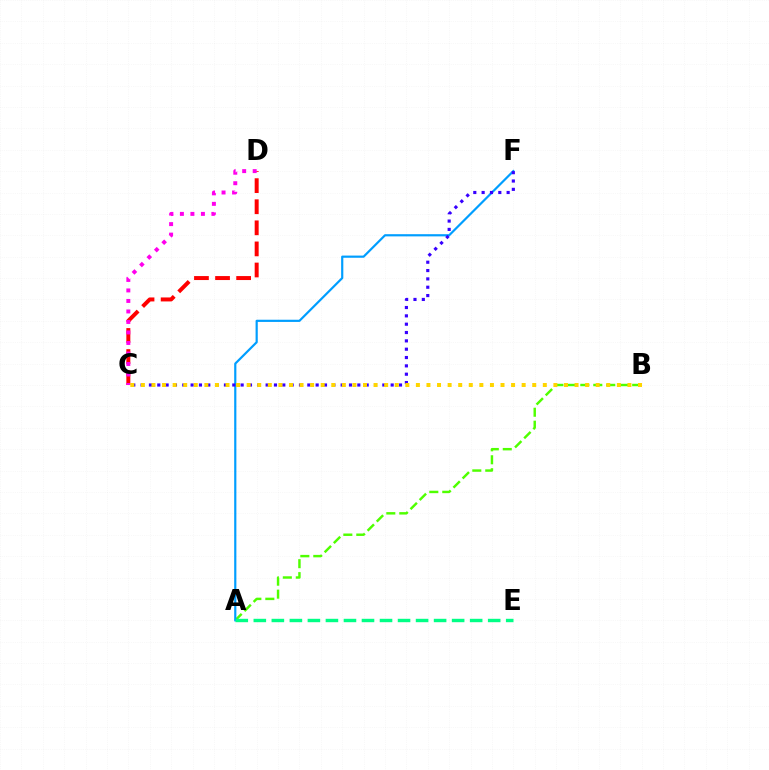{('C', 'D'): [{'color': '#ff0000', 'line_style': 'dashed', 'thickness': 2.87}, {'color': '#ff00ed', 'line_style': 'dotted', 'thickness': 2.85}], ('A', 'B'): [{'color': '#4fff00', 'line_style': 'dashed', 'thickness': 1.76}], ('A', 'F'): [{'color': '#009eff', 'line_style': 'solid', 'thickness': 1.57}], ('A', 'E'): [{'color': '#00ff86', 'line_style': 'dashed', 'thickness': 2.45}], ('C', 'F'): [{'color': '#3700ff', 'line_style': 'dotted', 'thickness': 2.26}], ('B', 'C'): [{'color': '#ffd500', 'line_style': 'dotted', 'thickness': 2.87}]}